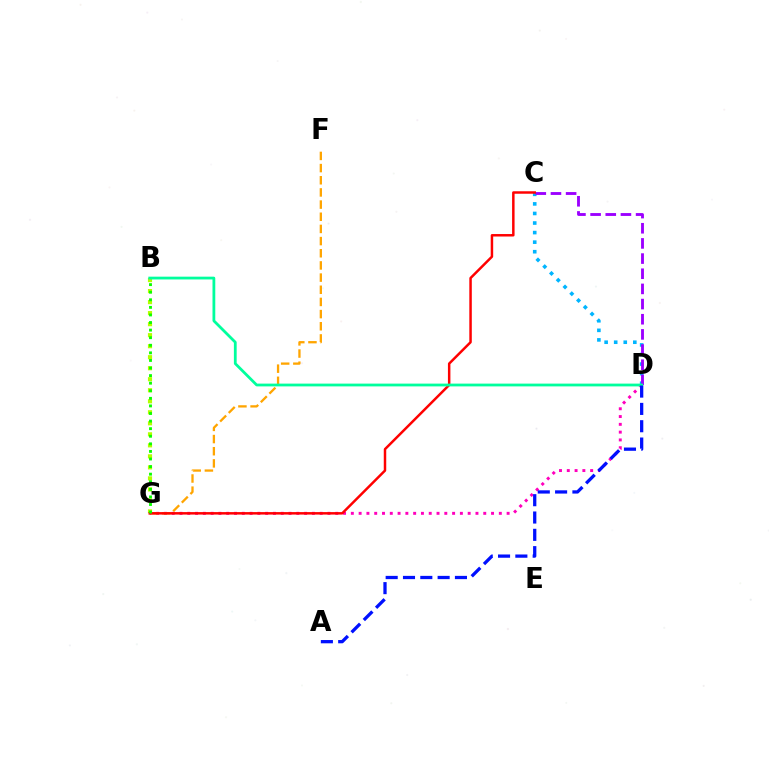{('D', 'G'): [{'color': '#ff00bd', 'line_style': 'dotted', 'thickness': 2.12}], ('C', 'D'): [{'color': '#00b5ff', 'line_style': 'dotted', 'thickness': 2.6}, {'color': '#9b00ff', 'line_style': 'dashed', 'thickness': 2.06}], ('F', 'G'): [{'color': '#ffa500', 'line_style': 'dashed', 'thickness': 1.65}], ('B', 'G'): [{'color': '#b3ff00', 'line_style': 'dotted', 'thickness': 2.99}, {'color': '#08ff00', 'line_style': 'dotted', 'thickness': 2.06}], ('C', 'G'): [{'color': '#ff0000', 'line_style': 'solid', 'thickness': 1.79}], ('B', 'D'): [{'color': '#00ff9d', 'line_style': 'solid', 'thickness': 2.0}], ('A', 'D'): [{'color': '#0010ff', 'line_style': 'dashed', 'thickness': 2.35}]}